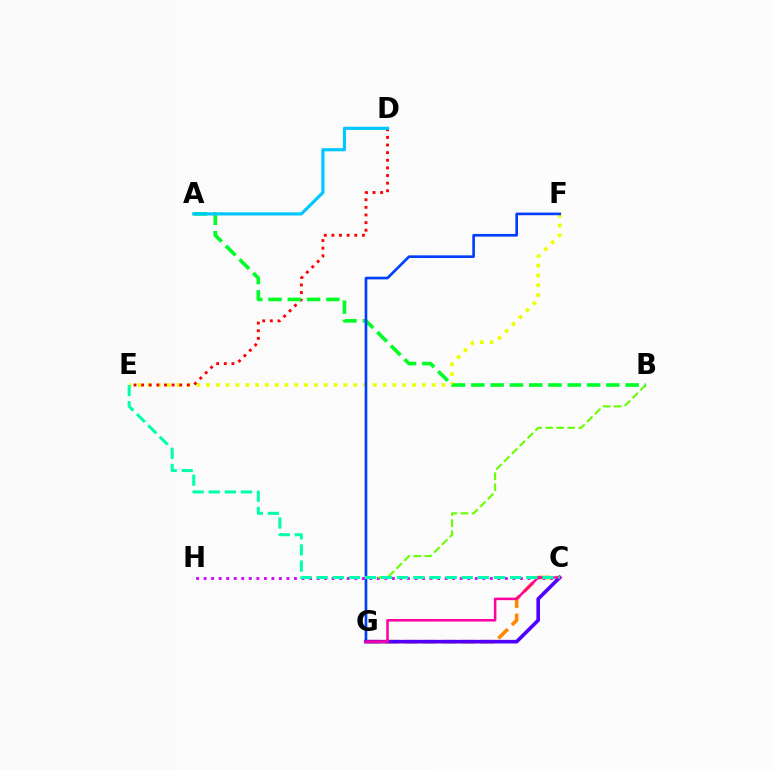{('C', 'H'): [{'color': '#d600ff', 'line_style': 'dotted', 'thickness': 2.05}], ('E', 'F'): [{'color': '#eeff00', 'line_style': 'dotted', 'thickness': 2.66}], ('C', 'G'): [{'color': '#ff8800', 'line_style': 'dashed', 'thickness': 2.6}, {'color': '#4f00ff', 'line_style': 'solid', 'thickness': 2.61}, {'color': '#ff00a0', 'line_style': 'solid', 'thickness': 1.81}], ('B', 'G'): [{'color': '#66ff00', 'line_style': 'dashed', 'thickness': 1.5}], ('D', 'E'): [{'color': '#ff0000', 'line_style': 'dotted', 'thickness': 2.07}], ('A', 'B'): [{'color': '#00ff27', 'line_style': 'dashed', 'thickness': 2.62}], ('A', 'D'): [{'color': '#00c7ff', 'line_style': 'solid', 'thickness': 2.27}], ('F', 'G'): [{'color': '#003fff', 'line_style': 'solid', 'thickness': 1.91}], ('C', 'E'): [{'color': '#00ffaf', 'line_style': 'dashed', 'thickness': 2.19}]}